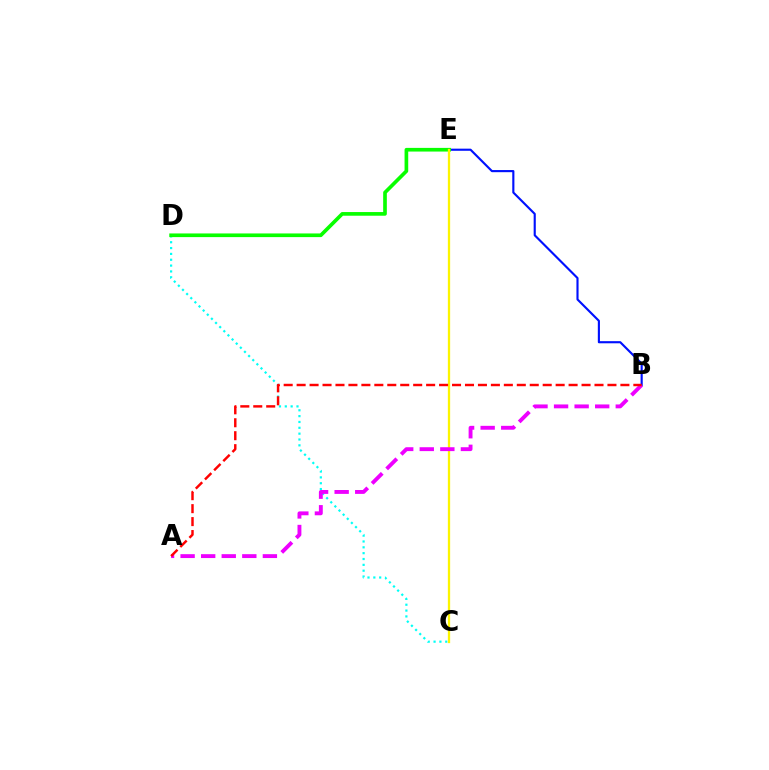{('C', 'D'): [{'color': '#00fff6', 'line_style': 'dotted', 'thickness': 1.59}], ('B', 'E'): [{'color': '#0010ff', 'line_style': 'solid', 'thickness': 1.54}], ('D', 'E'): [{'color': '#08ff00', 'line_style': 'solid', 'thickness': 2.64}], ('C', 'E'): [{'color': '#fcf500', 'line_style': 'solid', 'thickness': 1.65}], ('A', 'B'): [{'color': '#ee00ff', 'line_style': 'dashed', 'thickness': 2.79}, {'color': '#ff0000', 'line_style': 'dashed', 'thickness': 1.76}]}